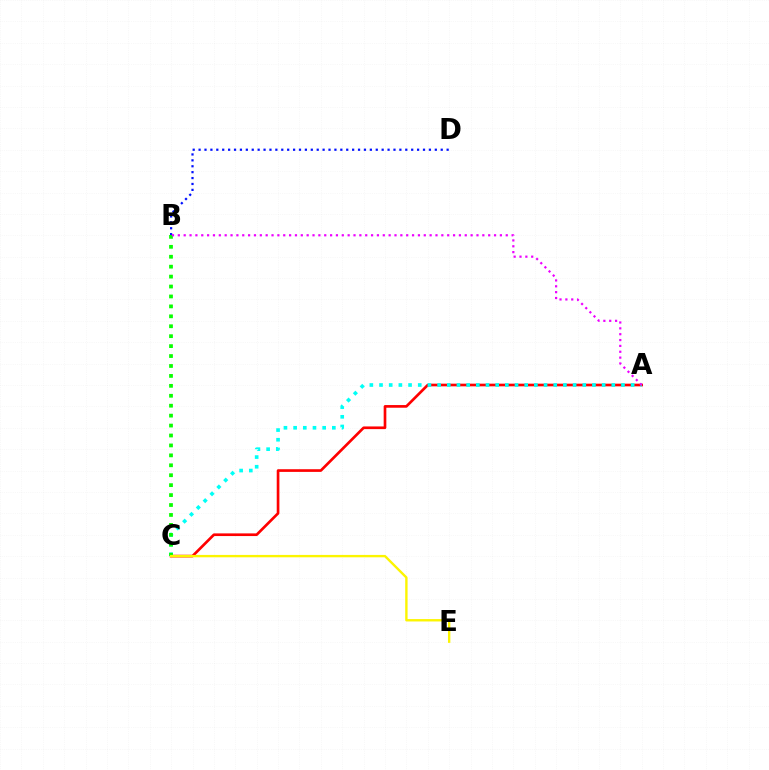{('B', 'D'): [{'color': '#0010ff', 'line_style': 'dotted', 'thickness': 1.6}], ('A', 'C'): [{'color': '#ff0000', 'line_style': 'solid', 'thickness': 1.92}, {'color': '#00fff6', 'line_style': 'dotted', 'thickness': 2.63}], ('B', 'C'): [{'color': '#08ff00', 'line_style': 'dotted', 'thickness': 2.7}], ('C', 'E'): [{'color': '#fcf500', 'line_style': 'solid', 'thickness': 1.71}], ('A', 'B'): [{'color': '#ee00ff', 'line_style': 'dotted', 'thickness': 1.59}]}